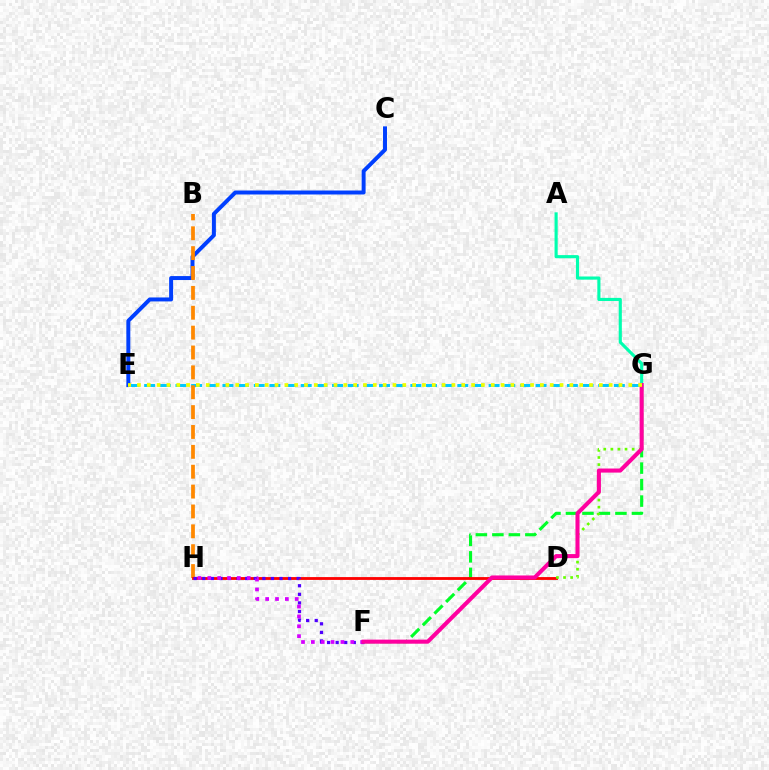{('E', 'G'): [{'color': '#00c7ff', 'line_style': 'dashed', 'thickness': 2.13}, {'color': '#eeff00', 'line_style': 'dotted', 'thickness': 2.67}], ('F', 'G'): [{'color': '#00ff27', 'line_style': 'dashed', 'thickness': 2.24}, {'color': '#ff00a0', 'line_style': 'solid', 'thickness': 2.93}], ('C', 'E'): [{'color': '#003fff', 'line_style': 'solid', 'thickness': 2.85}], ('B', 'H'): [{'color': '#ff8800', 'line_style': 'dashed', 'thickness': 2.7}], ('D', 'H'): [{'color': '#ff0000', 'line_style': 'solid', 'thickness': 2.04}], ('D', 'G'): [{'color': '#66ff00', 'line_style': 'dotted', 'thickness': 1.93}], ('A', 'G'): [{'color': '#00ffaf', 'line_style': 'solid', 'thickness': 2.25}], ('F', 'H'): [{'color': '#4f00ff', 'line_style': 'dotted', 'thickness': 2.33}, {'color': '#d600ff', 'line_style': 'dotted', 'thickness': 2.68}]}